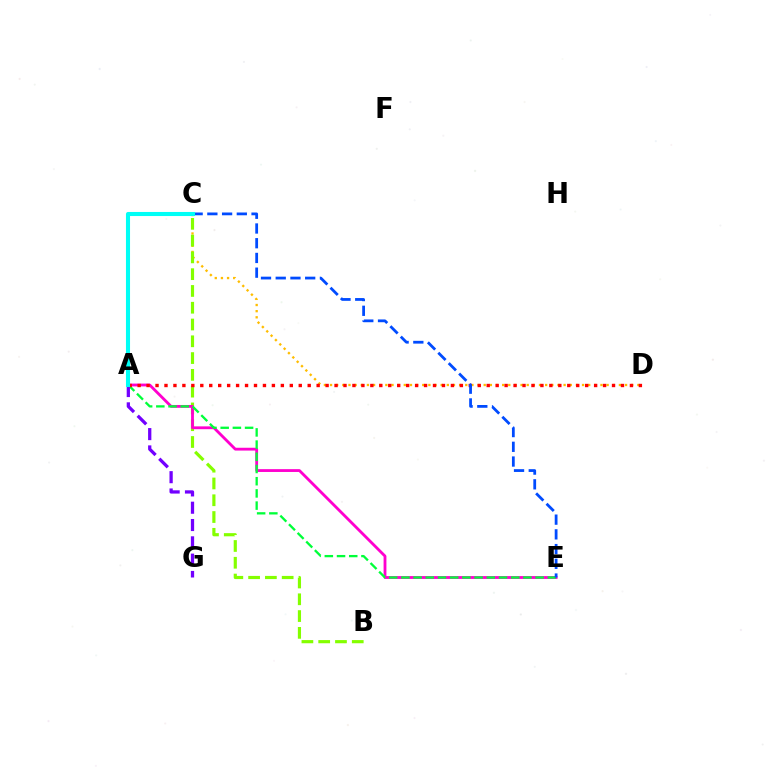{('C', 'D'): [{'color': '#ffbd00', 'line_style': 'dotted', 'thickness': 1.67}], ('B', 'C'): [{'color': '#84ff00', 'line_style': 'dashed', 'thickness': 2.28}], ('A', 'E'): [{'color': '#ff00cf', 'line_style': 'solid', 'thickness': 2.03}, {'color': '#00ff39', 'line_style': 'dashed', 'thickness': 1.66}], ('A', 'D'): [{'color': '#ff0000', 'line_style': 'dotted', 'thickness': 2.43}], ('A', 'G'): [{'color': '#7200ff', 'line_style': 'dashed', 'thickness': 2.35}], ('C', 'E'): [{'color': '#004bff', 'line_style': 'dashed', 'thickness': 2.0}], ('A', 'C'): [{'color': '#00fff6', 'line_style': 'solid', 'thickness': 2.94}]}